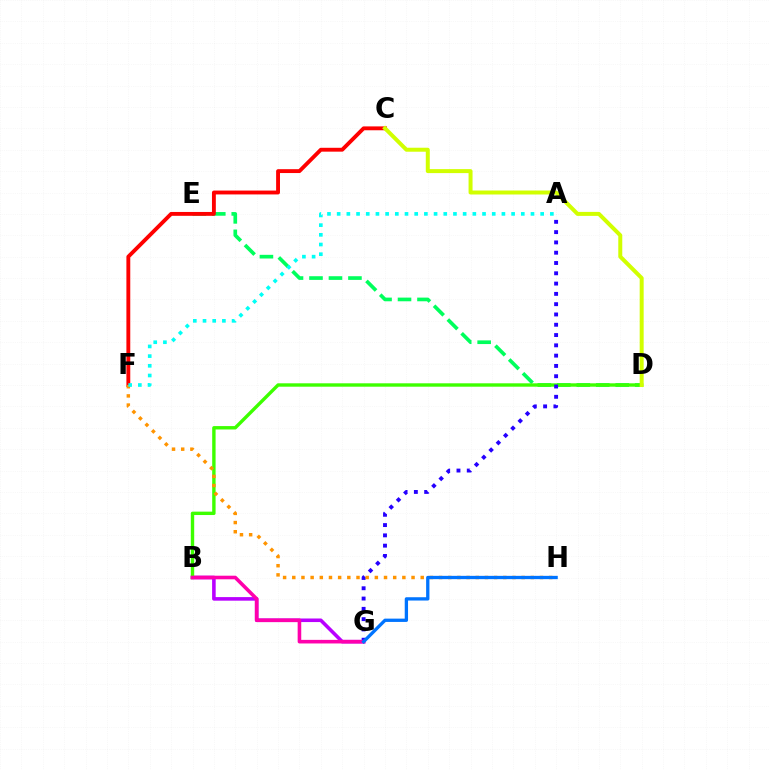{('B', 'G'): [{'color': '#b900ff', 'line_style': 'solid', 'thickness': 2.57}, {'color': '#ff00ac', 'line_style': 'solid', 'thickness': 2.59}], ('D', 'E'): [{'color': '#00ff5c', 'line_style': 'dashed', 'thickness': 2.65}], ('B', 'D'): [{'color': '#3dff00', 'line_style': 'solid', 'thickness': 2.44}], ('C', 'F'): [{'color': '#ff0000', 'line_style': 'solid', 'thickness': 2.78}], ('A', 'G'): [{'color': '#2500ff', 'line_style': 'dotted', 'thickness': 2.8}], ('C', 'D'): [{'color': '#d1ff00', 'line_style': 'solid', 'thickness': 2.87}], ('F', 'H'): [{'color': '#ff9400', 'line_style': 'dotted', 'thickness': 2.49}], ('A', 'F'): [{'color': '#00fff6', 'line_style': 'dotted', 'thickness': 2.63}], ('G', 'H'): [{'color': '#0074ff', 'line_style': 'solid', 'thickness': 2.38}]}